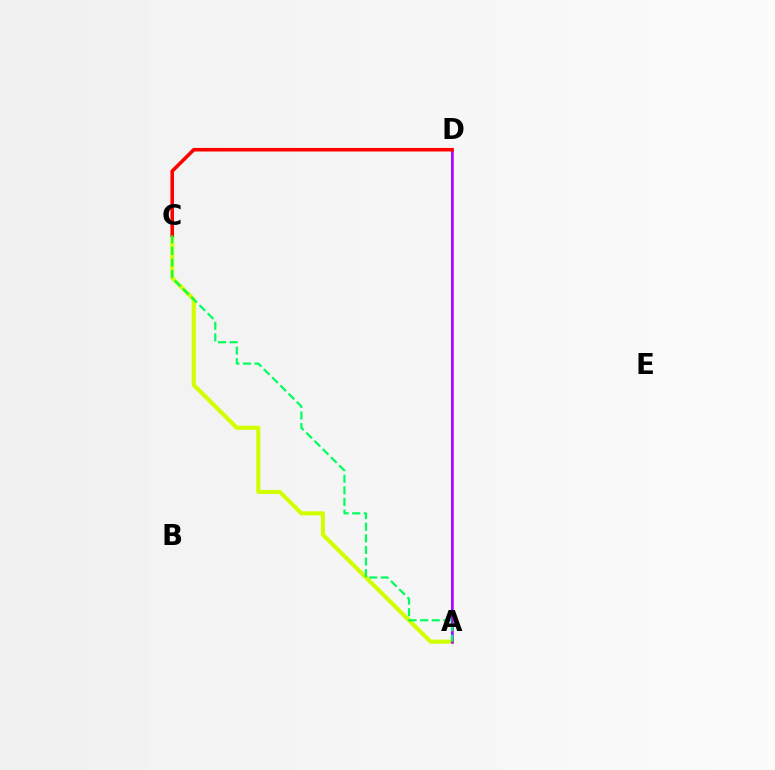{('A', 'C'): [{'color': '#d1ff00', 'line_style': 'solid', 'thickness': 2.95}, {'color': '#00ff5c', 'line_style': 'dashed', 'thickness': 1.58}], ('A', 'D'): [{'color': '#0074ff', 'line_style': 'solid', 'thickness': 1.54}, {'color': '#b900ff', 'line_style': 'solid', 'thickness': 1.81}], ('C', 'D'): [{'color': '#ff0000', 'line_style': 'solid', 'thickness': 2.56}]}